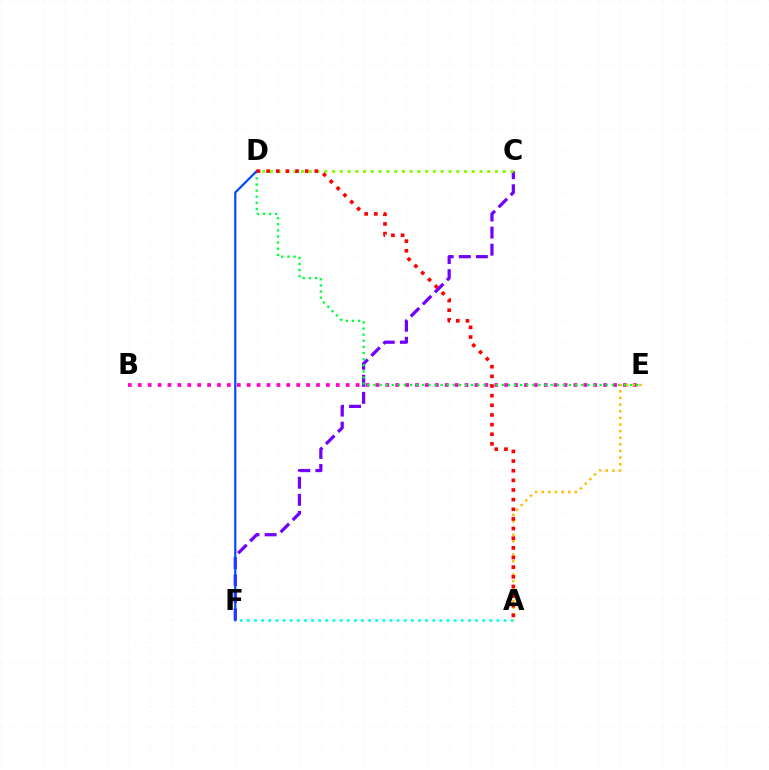{('C', 'F'): [{'color': '#7200ff', 'line_style': 'dashed', 'thickness': 2.32}], ('B', 'E'): [{'color': '#ff00cf', 'line_style': 'dotted', 'thickness': 2.69}], ('D', 'E'): [{'color': '#00ff39', 'line_style': 'dotted', 'thickness': 1.66}], ('D', 'F'): [{'color': '#004bff', 'line_style': 'solid', 'thickness': 1.59}], ('A', 'F'): [{'color': '#00fff6', 'line_style': 'dotted', 'thickness': 1.94}], ('C', 'D'): [{'color': '#84ff00', 'line_style': 'dotted', 'thickness': 2.11}], ('A', 'E'): [{'color': '#ffbd00', 'line_style': 'dotted', 'thickness': 1.8}], ('A', 'D'): [{'color': '#ff0000', 'line_style': 'dotted', 'thickness': 2.62}]}